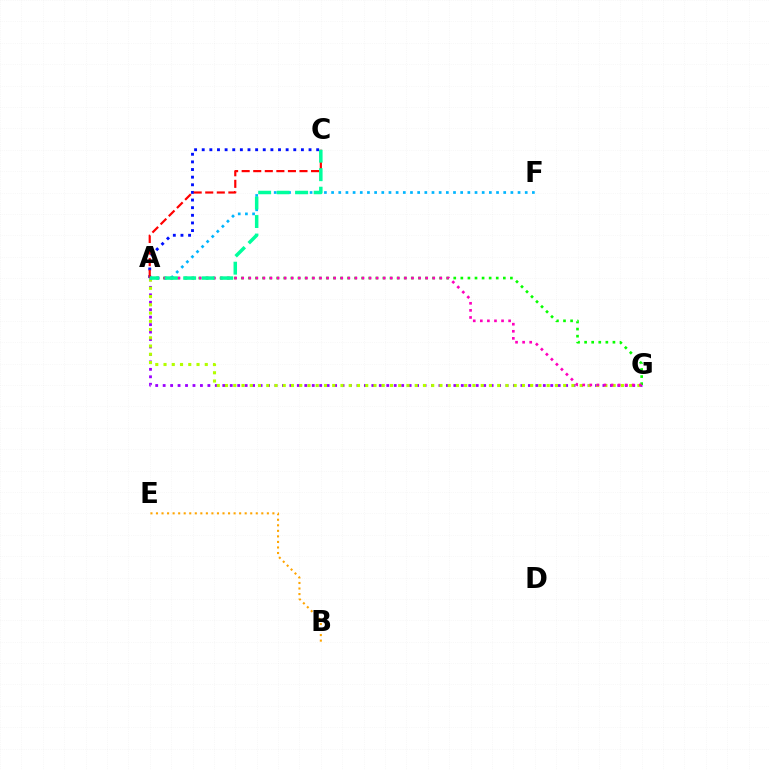{('B', 'E'): [{'color': '#ffa500', 'line_style': 'dotted', 'thickness': 1.51}], ('A', 'G'): [{'color': '#9b00ff', 'line_style': 'dotted', 'thickness': 2.03}, {'color': '#08ff00', 'line_style': 'dotted', 'thickness': 1.92}, {'color': '#b3ff00', 'line_style': 'dotted', 'thickness': 2.24}, {'color': '#ff00bd', 'line_style': 'dotted', 'thickness': 1.92}], ('A', 'F'): [{'color': '#00b5ff', 'line_style': 'dotted', 'thickness': 1.95}], ('A', 'C'): [{'color': '#0010ff', 'line_style': 'dotted', 'thickness': 2.07}, {'color': '#ff0000', 'line_style': 'dashed', 'thickness': 1.57}, {'color': '#00ff9d', 'line_style': 'dashed', 'thickness': 2.51}]}